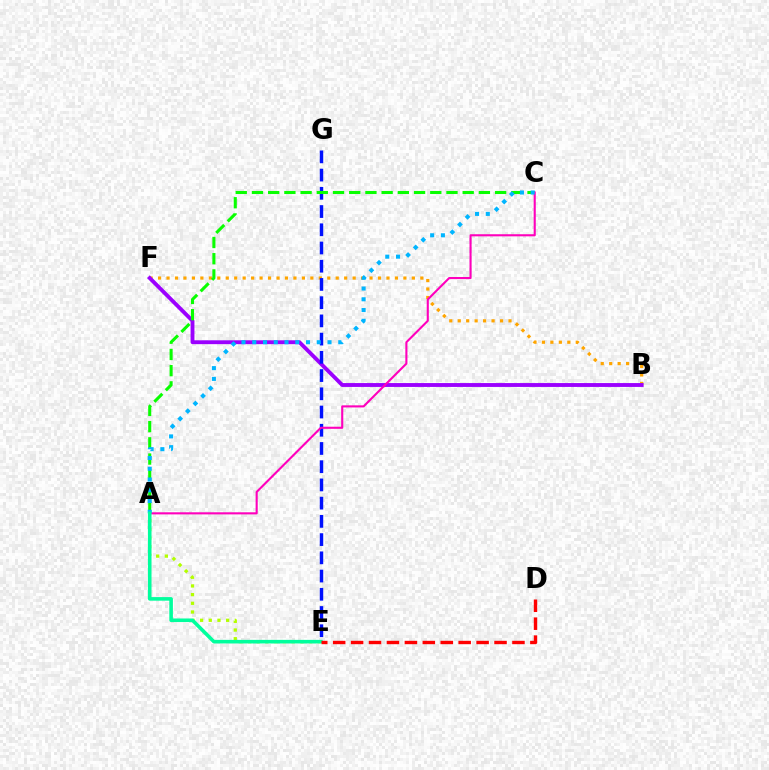{('B', 'F'): [{'color': '#ffa500', 'line_style': 'dotted', 'thickness': 2.3}, {'color': '#9b00ff', 'line_style': 'solid', 'thickness': 2.78}], ('E', 'G'): [{'color': '#0010ff', 'line_style': 'dashed', 'thickness': 2.48}], ('A', 'E'): [{'color': '#b3ff00', 'line_style': 'dotted', 'thickness': 2.36}, {'color': '#00ff9d', 'line_style': 'solid', 'thickness': 2.58}], ('A', 'C'): [{'color': '#08ff00', 'line_style': 'dashed', 'thickness': 2.2}, {'color': '#ff00bd', 'line_style': 'solid', 'thickness': 1.51}, {'color': '#00b5ff', 'line_style': 'dotted', 'thickness': 2.92}], ('D', 'E'): [{'color': '#ff0000', 'line_style': 'dashed', 'thickness': 2.44}]}